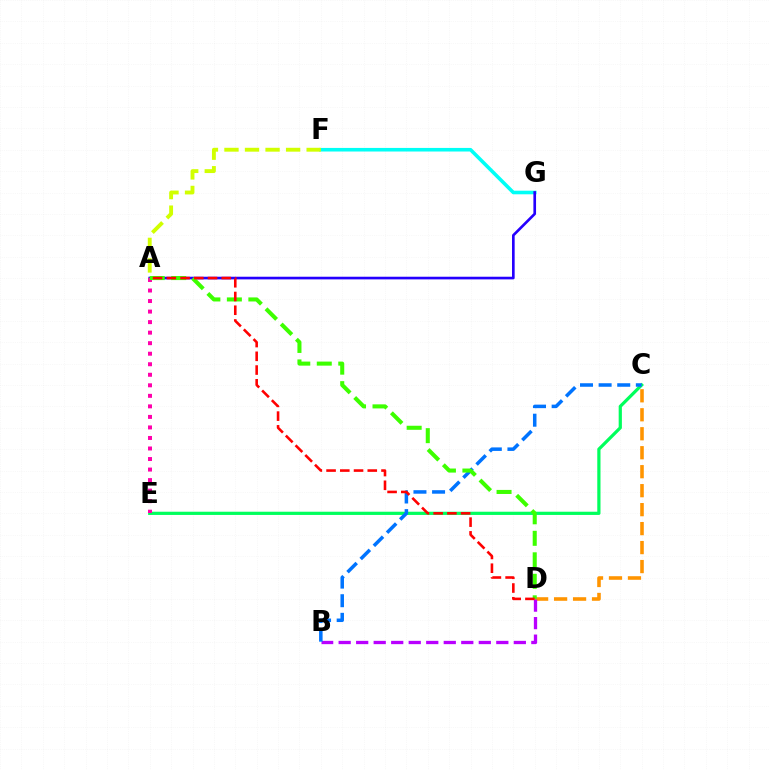{('F', 'G'): [{'color': '#00fff6', 'line_style': 'solid', 'thickness': 2.58}], ('A', 'F'): [{'color': '#d1ff00', 'line_style': 'dashed', 'thickness': 2.79}], ('C', 'E'): [{'color': '#00ff5c', 'line_style': 'solid', 'thickness': 2.31}], ('C', 'D'): [{'color': '#ff9400', 'line_style': 'dashed', 'thickness': 2.58}], ('A', 'G'): [{'color': '#2500ff', 'line_style': 'solid', 'thickness': 1.91}], ('B', 'D'): [{'color': '#b900ff', 'line_style': 'dashed', 'thickness': 2.38}], ('B', 'C'): [{'color': '#0074ff', 'line_style': 'dashed', 'thickness': 2.53}], ('A', 'E'): [{'color': '#ff00ac', 'line_style': 'dotted', 'thickness': 2.86}], ('A', 'D'): [{'color': '#3dff00', 'line_style': 'dashed', 'thickness': 2.92}, {'color': '#ff0000', 'line_style': 'dashed', 'thickness': 1.87}]}